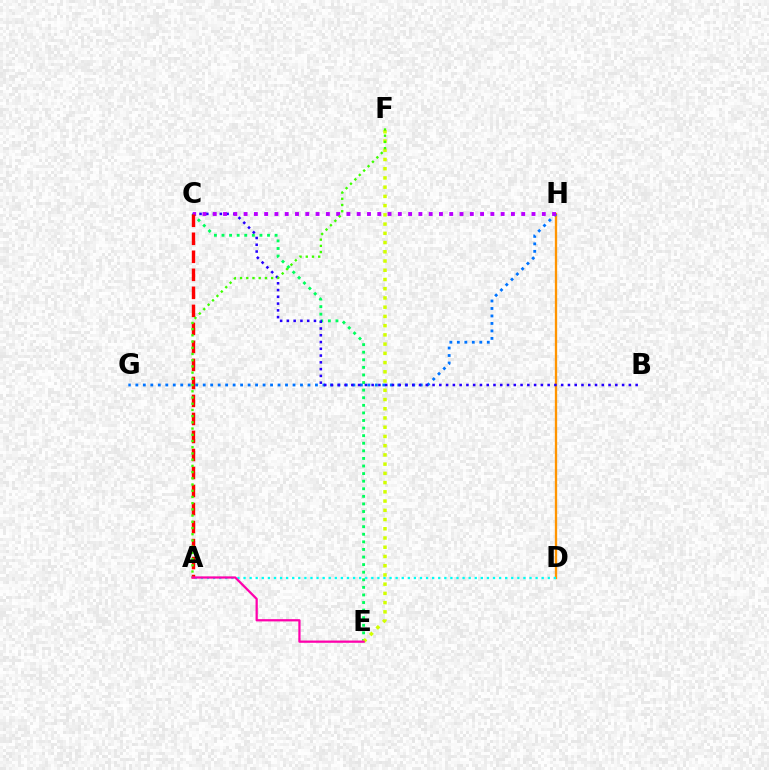{('D', 'H'): [{'color': '#ff9400', 'line_style': 'solid', 'thickness': 1.68}], ('C', 'E'): [{'color': '#00ff5c', 'line_style': 'dotted', 'thickness': 2.06}], ('G', 'H'): [{'color': '#0074ff', 'line_style': 'dotted', 'thickness': 2.03}], ('B', 'C'): [{'color': '#2500ff', 'line_style': 'dotted', 'thickness': 1.84}], ('C', 'H'): [{'color': '#b900ff', 'line_style': 'dotted', 'thickness': 2.79}], ('A', 'D'): [{'color': '#00fff6', 'line_style': 'dotted', 'thickness': 1.65}], ('A', 'C'): [{'color': '#ff0000', 'line_style': 'dashed', 'thickness': 2.45}], ('E', 'F'): [{'color': '#d1ff00', 'line_style': 'dotted', 'thickness': 2.51}], ('A', 'F'): [{'color': '#3dff00', 'line_style': 'dotted', 'thickness': 1.69}], ('A', 'E'): [{'color': '#ff00ac', 'line_style': 'solid', 'thickness': 1.62}]}